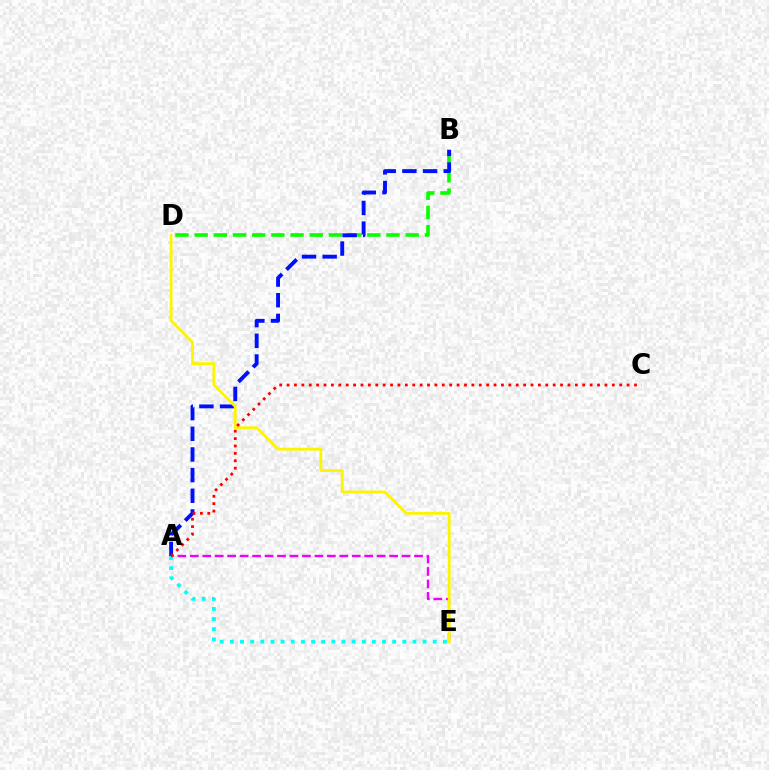{('A', 'E'): [{'color': '#00fff6', 'line_style': 'dotted', 'thickness': 2.76}, {'color': '#ee00ff', 'line_style': 'dashed', 'thickness': 1.69}], ('B', 'D'): [{'color': '#08ff00', 'line_style': 'dashed', 'thickness': 2.61}], ('A', 'B'): [{'color': '#0010ff', 'line_style': 'dashed', 'thickness': 2.81}], ('D', 'E'): [{'color': '#fcf500', 'line_style': 'solid', 'thickness': 2.04}], ('A', 'C'): [{'color': '#ff0000', 'line_style': 'dotted', 'thickness': 2.01}]}